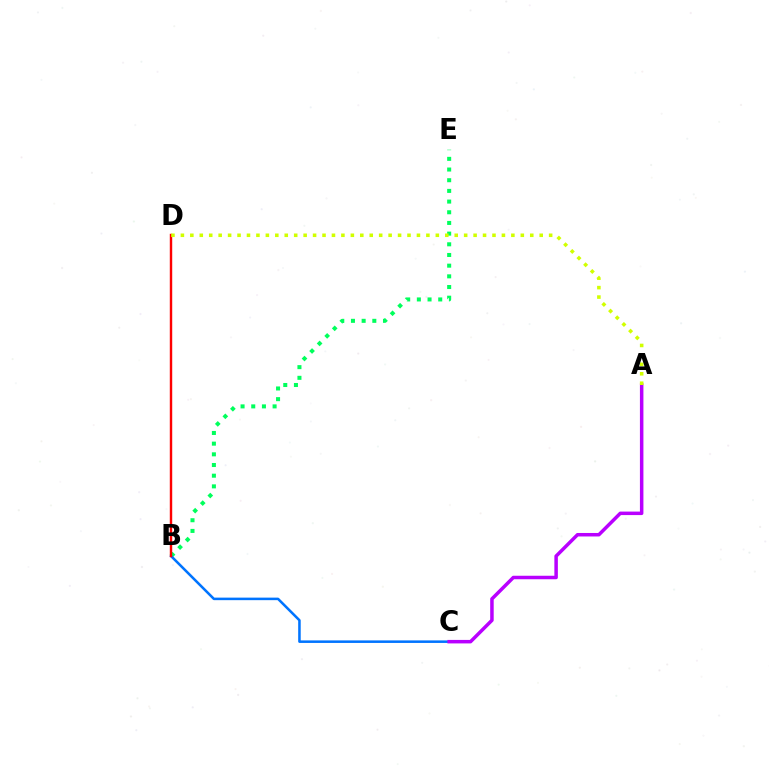{('B', 'E'): [{'color': '#00ff5c', 'line_style': 'dotted', 'thickness': 2.9}], ('B', 'C'): [{'color': '#0074ff', 'line_style': 'solid', 'thickness': 1.83}], ('A', 'C'): [{'color': '#b900ff', 'line_style': 'solid', 'thickness': 2.52}], ('B', 'D'): [{'color': '#ff0000', 'line_style': 'solid', 'thickness': 1.74}], ('A', 'D'): [{'color': '#d1ff00', 'line_style': 'dotted', 'thickness': 2.57}]}